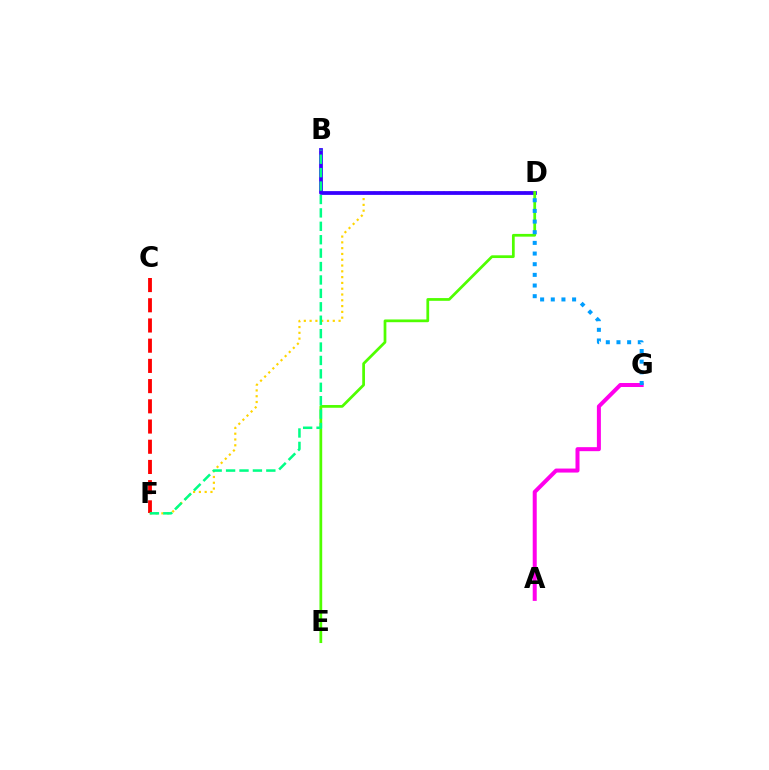{('D', 'F'): [{'color': '#ffd500', 'line_style': 'dotted', 'thickness': 1.57}], ('B', 'D'): [{'color': '#3700ff', 'line_style': 'solid', 'thickness': 2.72}], ('D', 'E'): [{'color': '#4fff00', 'line_style': 'solid', 'thickness': 1.97}], ('C', 'F'): [{'color': '#ff0000', 'line_style': 'dashed', 'thickness': 2.75}], ('A', 'G'): [{'color': '#ff00ed', 'line_style': 'solid', 'thickness': 2.88}], ('D', 'G'): [{'color': '#009eff', 'line_style': 'dotted', 'thickness': 2.9}], ('B', 'F'): [{'color': '#00ff86', 'line_style': 'dashed', 'thickness': 1.82}]}